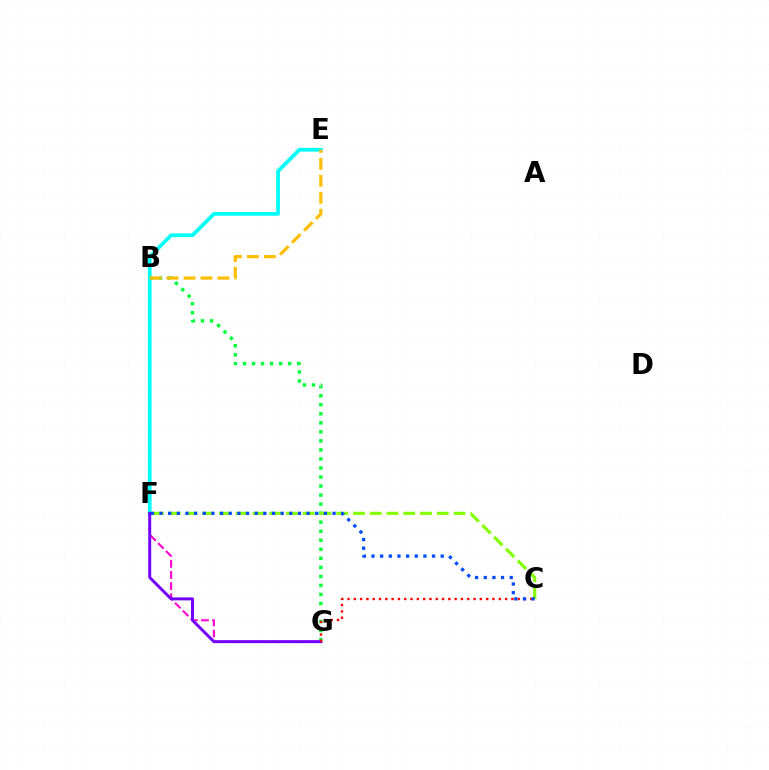{('F', 'G'): [{'color': '#ff00cf', 'line_style': 'dashed', 'thickness': 1.51}, {'color': '#7200ff', 'line_style': 'solid', 'thickness': 2.14}], ('B', 'G'): [{'color': '#00ff39', 'line_style': 'dotted', 'thickness': 2.45}], ('E', 'F'): [{'color': '#00fff6', 'line_style': 'solid', 'thickness': 2.69}], ('C', 'G'): [{'color': '#ff0000', 'line_style': 'dotted', 'thickness': 1.71}], ('C', 'F'): [{'color': '#84ff00', 'line_style': 'dashed', 'thickness': 2.28}, {'color': '#004bff', 'line_style': 'dotted', 'thickness': 2.35}], ('B', 'E'): [{'color': '#ffbd00', 'line_style': 'dashed', 'thickness': 2.3}]}